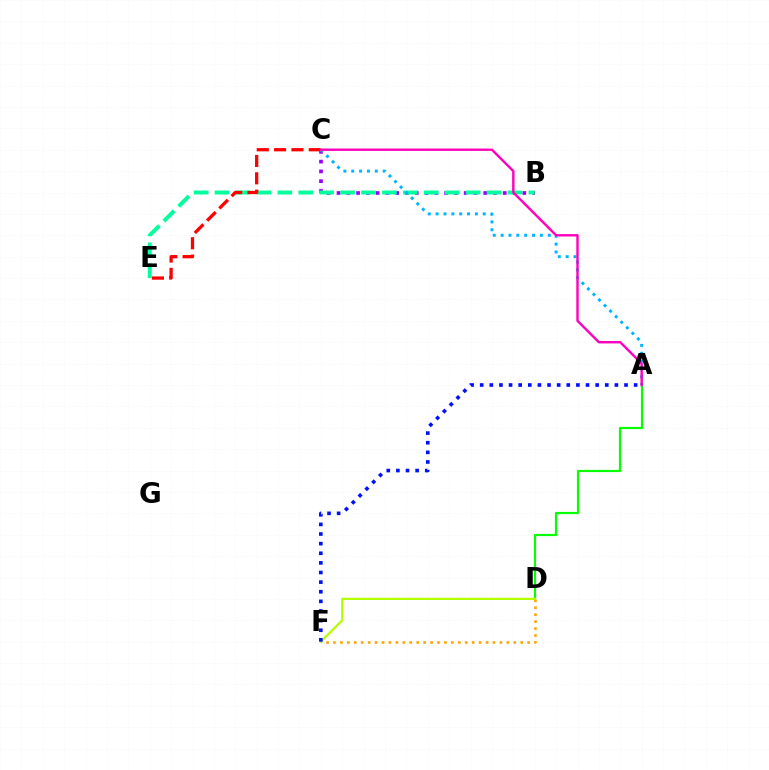{('A', 'D'): [{'color': '#08ff00', 'line_style': 'solid', 'thickness': 1.58}], ('D', 'F'): [{'color': '#ffa500', 'line_style': 'dotted', 'thickness': 1.88}, {'color': '#b3ff00', 'line_style': 'solid', 'thickness': 1.61}], ('B', 'C'): [{'color': '#9b00ff', 'line_style': 'dotted', 'thickness': 2.66}], ('B', 'E'): [{'color': '#00ff9d', 'line_style': 'dashed', 'thickness': 2.84}], ('C', 'E'): [{'color': '#ff0000', 'line_style': 'dashed', 'thickness': 2.36}], ('A', 'C'): [{'color': '#00b5ff', 'line_style': 'dotted', 'thickness': 2.13}, {'color': '#ff00bd', 'line_style': 'solid', 'thickness': 1.73}], ('A', 'F'): [{'color': '#0010ff', 'line_style': 'dotted', 'thickness': 2.61}]}